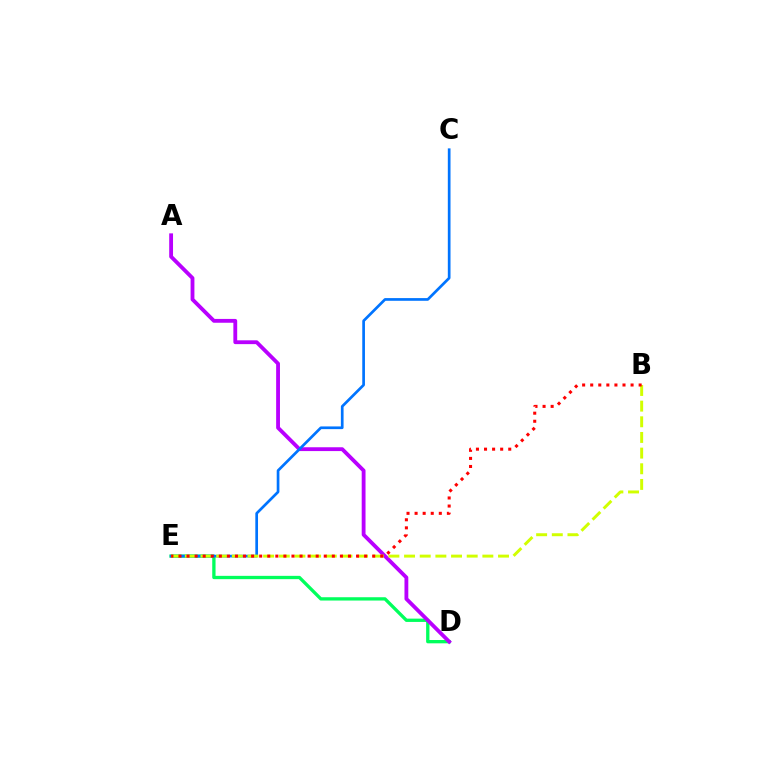{('D', 'E'): [{'color': '#00ff5c', 'line_style': 'solid', 'thickness': 2.38}], ('A', 'D'): [{'color': '#b900ff', 'line_style': 'solid', 'thickness': 2.75}], ('C', 'E'): [{'color': '#0074ff', 'line_style': 'solid', 'thickness': 1.94}], ('B', 'E'): [{'color': '#d1ff00', 'line_style': 'dashed', 'thickness': 2.13}, {'color': '#ff0000', 'line_style': 'dotted', 'thickness': 2.19}]}